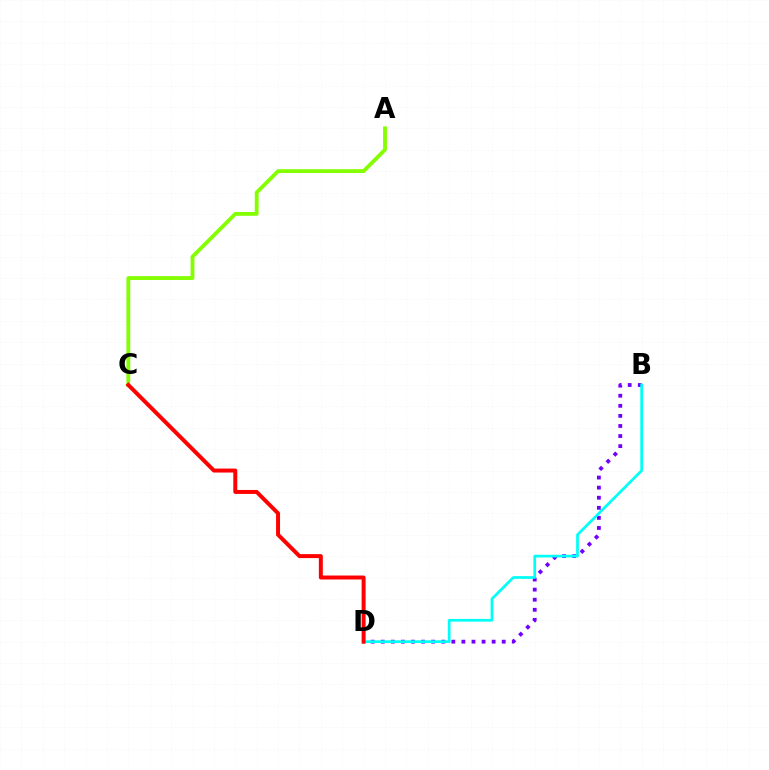{('A', 'C'): [{'color': '#84ff00', 'line_style': 'solid', 'thickness': 2.76}], ('B', 'D'): [{'color': '#7200ff', 'line_style': 'dotted', 'thickness': 2.74}, {'color': '#00fff6', 'line_style': 'solid', 'thickness': 1.96}], ('C', 'D'): [{'color': '#ff0000', 'line_style': 'solid', 'thickness': 2.86}]}